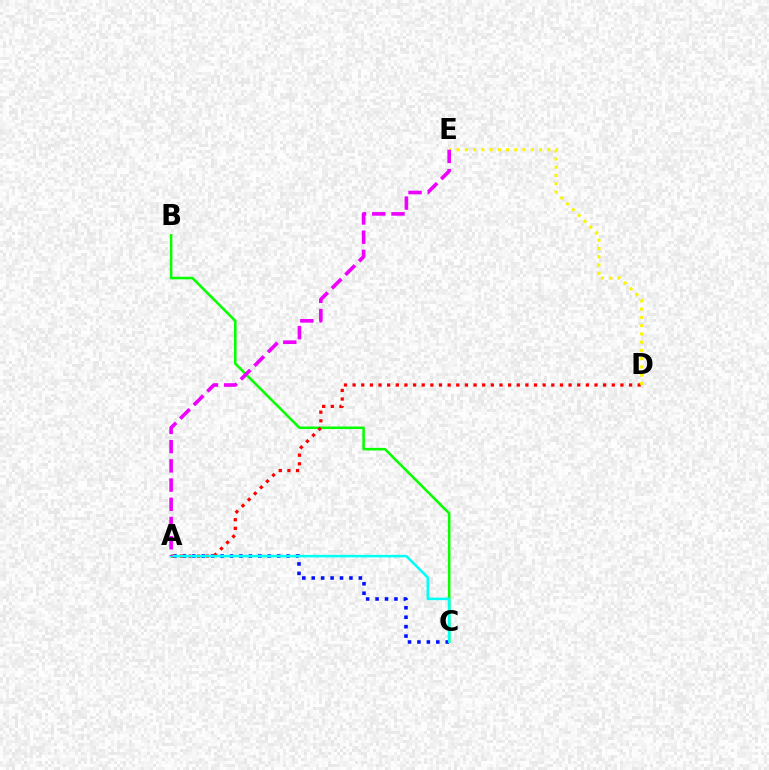{('B', 'C'): [{'color': '#08ff00', 'line_style': 'solid', 'thickness': 1.84}], ('A', 'C'): [{'color': '#0010ff', 'line_style': 'dotted', 'thickness': 2.56}, {'color': '#00fff6', 'line_style': 'solid', 'thickness': 1.81}], ('A', 'D'): [{'color': '#ff0000', 'line_style': 'dotted', 'thickness': 2.35}], ('D', 'E'): [{'color': '#fcf500', 'line_style': 'dotted', 'thickness': 2.24}], ('A', 'E'): [{'color': '#ee00ff', 'line_style': 'dashed', 'thickness': 2.61}]}